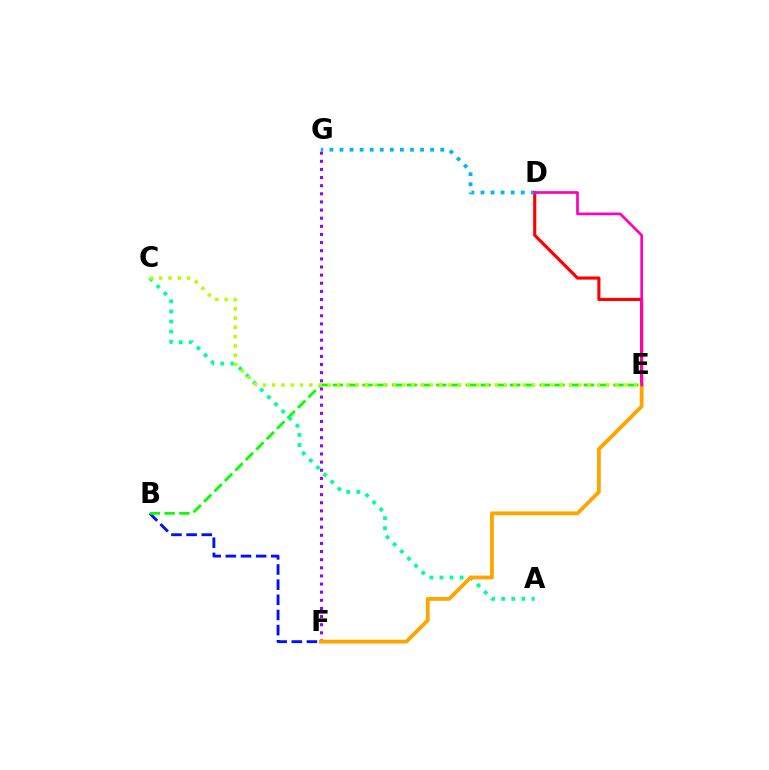{('B', 'F'): [{'color': '#0010ff', 'line_style': 'dashed', 'thickness': 2.06}], ('B', 'E'): [{'color': '#08ff00', 'line_style': 'dashed', 'thickness': 2.01}], ('D', 'E'): [{'color': '#ff0000', 'line_style': 'solid', 'thickness': 2.25}, {'color': '#ff00bd', 'line_style': 'solid', 'thickness': 1.94}], ('F', 'G'): [{'color': '#9b00ff', 'line_style': 'dotted', 'thickness': 2.21}], ('A', 'C'): [{'color': '#00ff9d', 'line_style': 'dotted', 'thickness': 2.74}], ('E', 'F'): [{'color': '#ffa500', 'line_style': 'solid', 'thickness': 2.74}], ('C', 'E'): [{'color': '#b3ff00', 'line_style': 'dotted', 'thickness': 2.52}], ('D', 'G'): [{'color': '#00b5ff', 'line_style': 'dotted', 'thickness': 2.74}]}